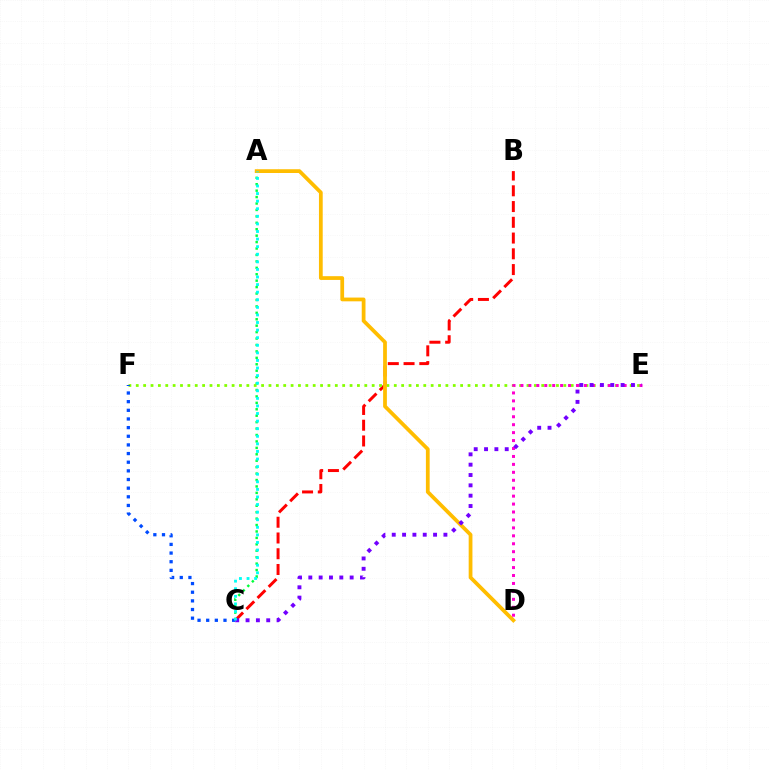{('A', 'C'): [{'color': '#00ff39', 'line_style': 'dotted', 'thickness': 1.75}, {'color': '#00fff6', 'line_style': 'dotted', 'thickness': 2.06}], ('B', 'C'): [{'color': '#ff0000', 'line_style': 'dashed', 'thickness': 2.14}], ('E', 'F'): [{'color': '#84ff00', 'line_style': 'dotted', 'thickness': 2.0}], ('C', 'F'): [{'color': '#004bff', 'line_style': 'dotted', 'thickness': 2.35}], ('A', 'D'): [{'color': '#ffbd00', 'line_style': 'solid', 'thickness': 2.71}], ('D', 'E'): [{'color': '#ff00cf', 'line_style': 'dotted', 'thickness': 2.16}], ('C', 'E'): [{'color': '#7200ff', 'line_style': 'dotted', 'thickness': 2.81}]}